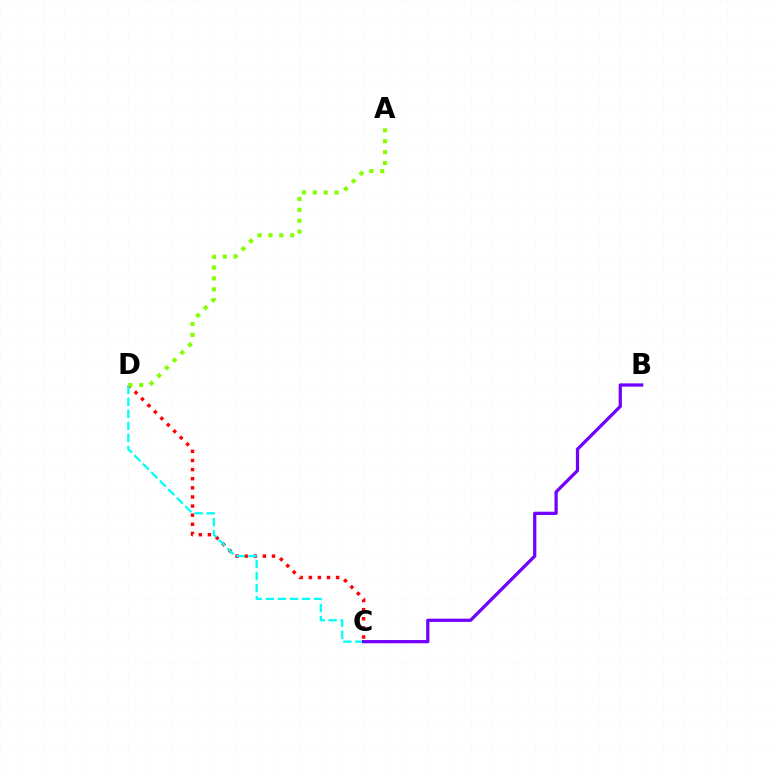{('C', 'D'): [{'color': '#ff0000', 'line_style': 'dotted', 'thickness': 2.48}, {'color': '#00fff6', 'line_style': 'dashed', 'thickness': 1.63}], ('A', 'D'): [{'color': '#84ff00', 'line_style': 'dotted', 'thickness': 2.96}], ('B', 'C'): [{'color': '#7200ff', 'line_style': 'solid', 'thickness': 2.33}]}